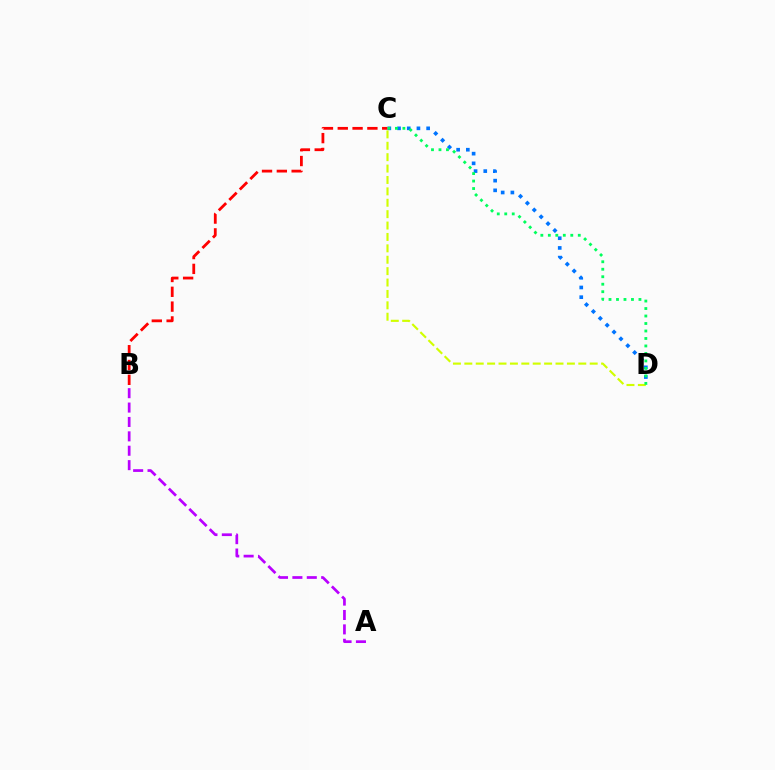{('C', 'D'): [{'color': '#0074ff', 'line_style': 'dotted', 'thickness': 2.64}, {'color': '#d1ff00', 'line_style': 'dashed', 'thickness': 1.55}, {'color': '#00ff5c', 'line_style': 'dotted', 'thickness': 2.03}], ('A', 'B'): [{'color': '#b900ff', 'line_style': 'dashed', 'thickness': 1.96}], ('B', 'C'): [{'color': '#ff0000', 'line_style': 'dashed', 'thickness': 2.01}]}